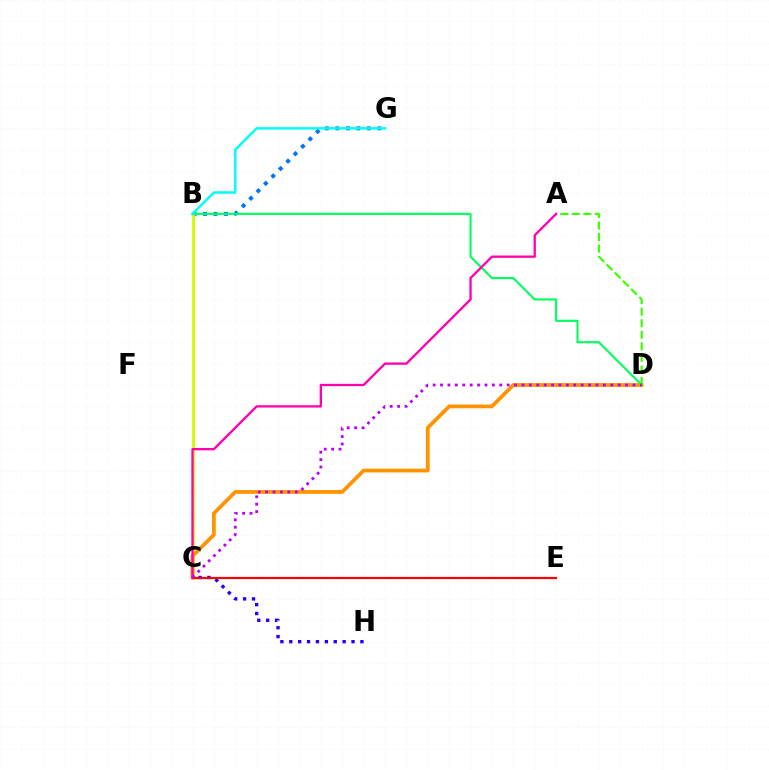{('B', 'G'): [{'color': '#0074ff', 'line_style': 'dotted', 'thickness': 2.85}, {'color': '#00fff6', 'line_style': 'solid', 'thickness': 1.79}], ('B', 'C'): [{'color': '#d1ff00', 'line_style': 'solid', 'thickness': 2.08}], ('C', 'H'): [{'color': '#2500ff', 'line_style': 'dotted', 'thickness': 2.42}], ('C', 'D'): [{'color': '#ff9400', 'line_style': 'solid', 'thickness': 2.71}, {'color': '#b900ff', 'line_style': 'dotted', 'thickness': 2.01}], ('B', 'D'): [{'color': '#00ff5c', 'line_style': 'solid', 'thickness': 1.52}], ('C', 'E'): [{'color': '#ff0000', 'line_style': 'solid', 'thickness': 1.59}], ('A', 'D'): [{'color': '#3dff00', 'line_style': 'dashed', 'thickness': 1.57}], ('A', 'C'): [{'color': '#ff00ac', 'line_style': 'solid', 'thickness': 1.67}]}